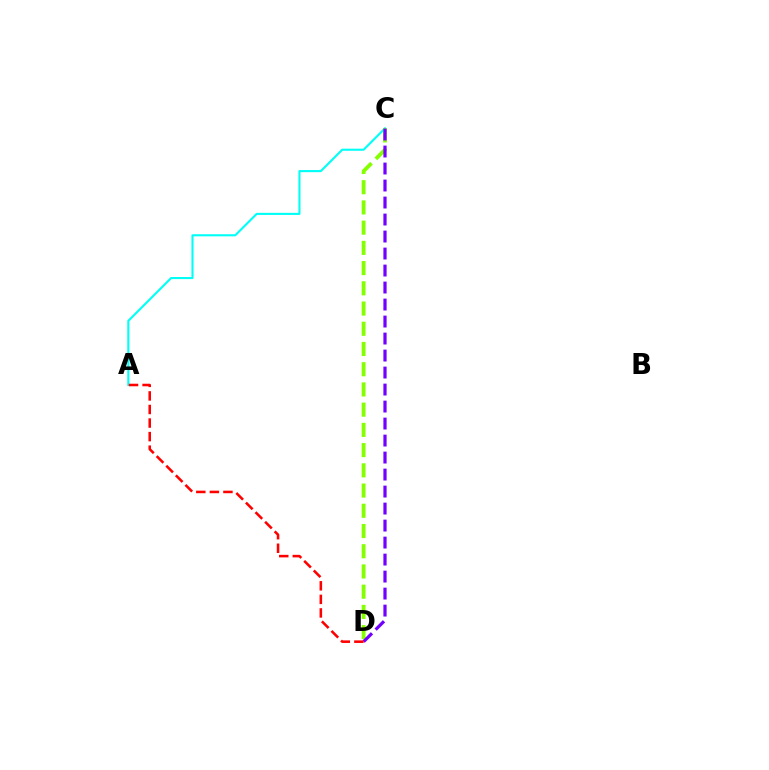{('A', 'C'): [{'color': '#00fff6', 'line_style': 'solid', 'thickness': 1.51}], ('C', 'D'): [{'color': '#84ff00', 'line_style': 'dashed', 'thickness': 2.75}, {'color': '#7200ff', 'line_style': 'dashed', 'thickness': 2.31}], ('A', 'D'): [{'color': '#ff0000', 'line_style': 'dashed', 'thickness': 1.84}]}